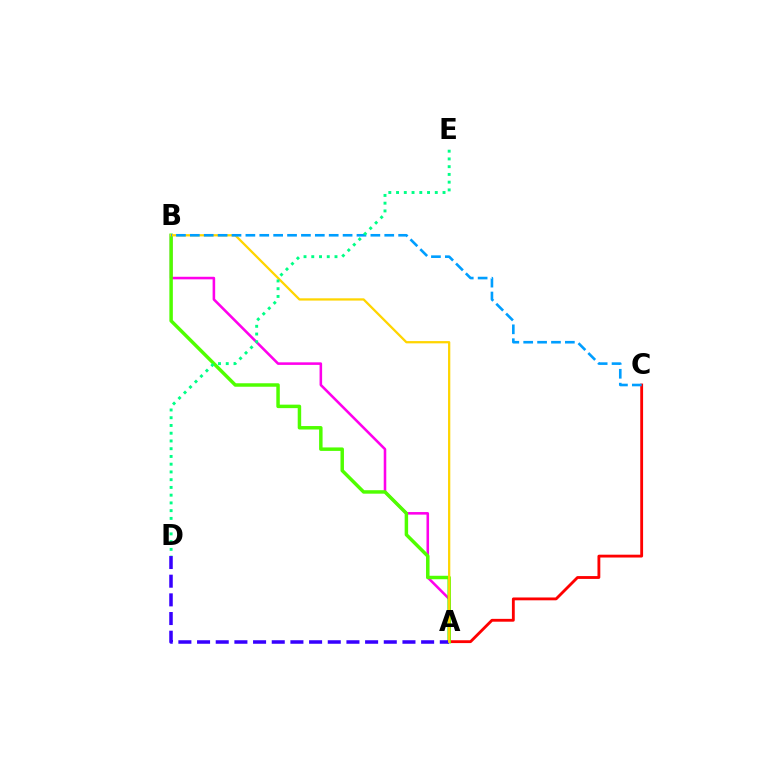{('A', 'C'): [{'color': '#ff0000', 'line_style': 'solid', 'thickness': 2.04}], ('A', 'B'): [{'color': '#ff00ed', 'line_style': 'solid', 'thickness': 1.85}, {'color': '#4fff00', 'line_style': 'solid', 'thickness': 2.5}, {'color': '#ffd500', 'line_style': 'solid', 'thickness': 1.63}], ('A', 'D'): [{'color': '#3700ff', 'line_style': 'dashed', 'thickness': 2.54}], ('B', 'C'): [{'color': '#009eff', 'line_style': 'dashed', 'thickness': 1.89}], ('D', 'E'): [{'color': '#00ff86', 'line_style': 'dotted', 'thickness': 2.1}]}